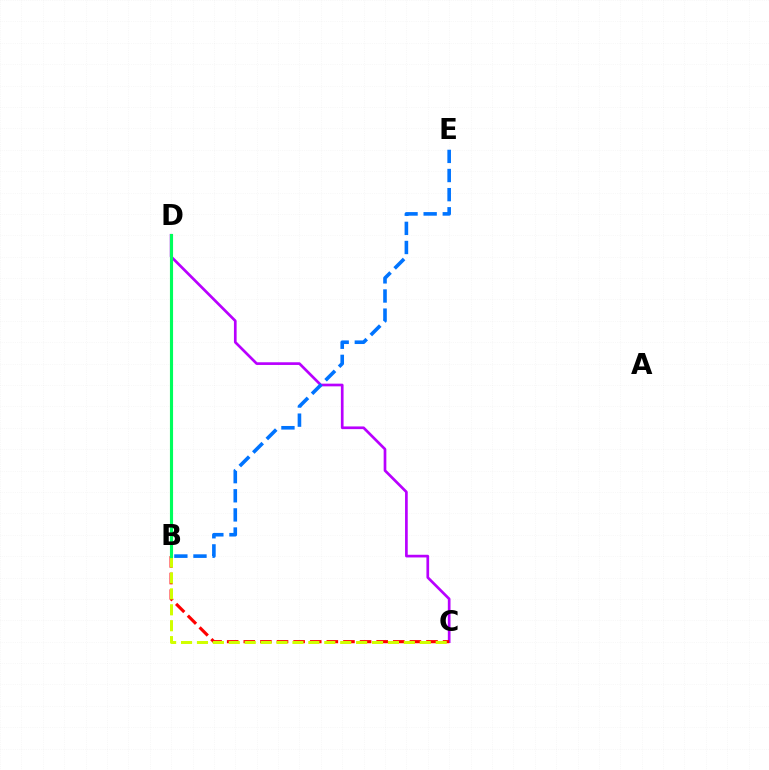{('C', 'D'): [{'color': '#b900ff', 'line_style': 'solid', 'thickness': 1.93}], ('B', 'C'): [{'color': '#ff0000', 'line_style': 'dashed', 'thickness': 2.26}, {'color': '#d1ff00', 'line_style': 'dashed', 'thickness': 2.16}], ('B', 'E'): [{'color': '#0074ff', 'line_style': 'dashed', 'thickness': 2.6}], ('B', 'D'): [{'color': '#00ff5c', 'line_style': 'solid', 'thickness': 2.25}]}